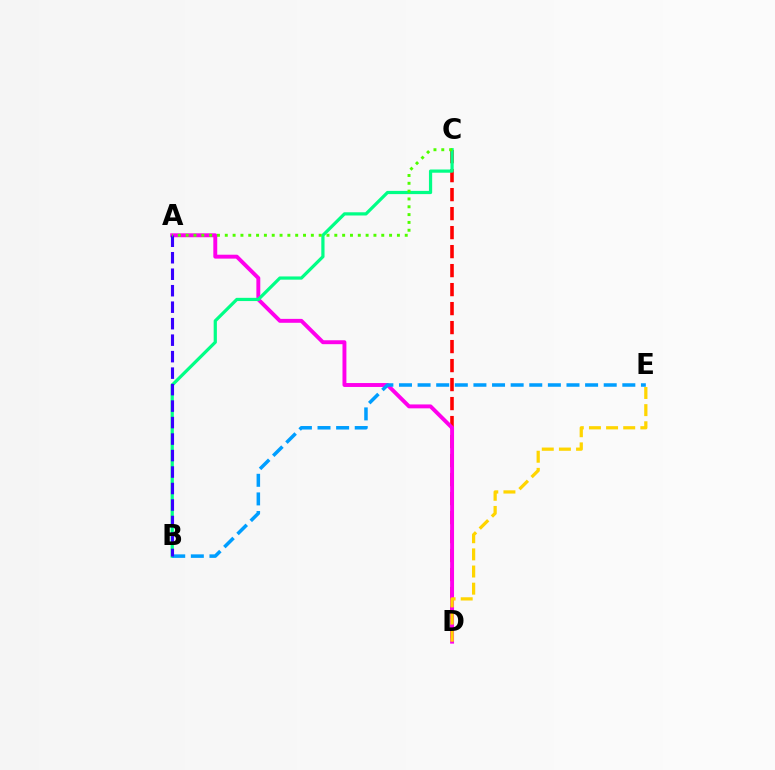{('C', 'D'): [{'color': '#ff0000', 'line_style': 'dashed', 'thickness': 2.58}], ('A', 'D'): [{'color': '#ff00ed', 'line_style': 'solid', 'thickness': 2.82}], ('B', 'C'): [{'color': '#00ff86', 'line_style': 'solid', 'thickness': 2.32}], ('B', 'E'): [{'color': '#009eff', 'line_style': 'dashed', 'thickness': 2.53}], ('A', 'B'): [{'color': '#3700ff', 'line_style': 'dashed', 'thickness': 2.24}], ('D', 'E'): [{'color': '#ffd500', 'line_style': 'dashed', 'thickness': 2.33}], ('A', 'C'): [{'color': '#4fff00', 'line_style': 'dotted', 'thickness': 2.13}]}